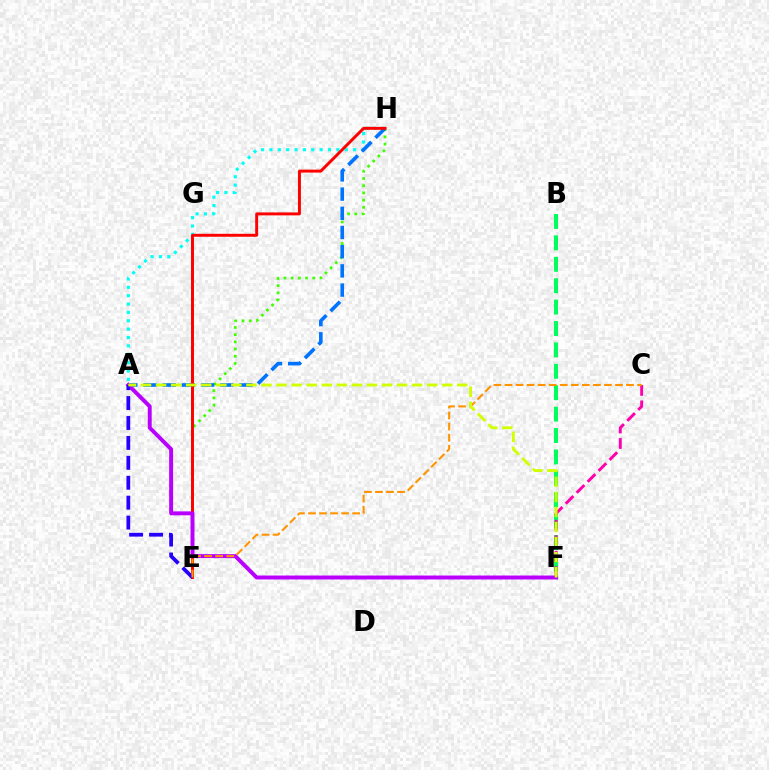{('B', 'F'): [{'color': '#00ff5c', 'line_style': 'dashed', 'thickness': 2.91}], ('C', 'F'): [{'color': '#ff00ac', 'line_style': 'dashed', 'thickness': 2.1}], ('E', 'H'): [{'color': '#3dff00', 'line_style': 'dotted', 'thickness': 1.96}, {'color': '#ff0000', 'line_style': 'solid', 'thickness': 2.13}], ('A', 'H'): [{'color': '#00fff6', 'line_style': 'dotted', 'thickness': 2.27}, {'color': '#0074ff', 'line_style': 'dashed', 'thickness': 2.61}], ('A', 'F'): [{'color': '#b900ff', 'line_style': 'solid', 'thickness': 2.84}, {'color': '#d1ff00', 'line_style': 'dashed', 'thickness': 2.05}], ('A', 'E'): [{'color': '#2500ff', 'line_style': 'dashed', 'thickness': 2.71}], ('C', 'E'): [{'color': '#ff9400', 'line_style': 'dashed', 'thickness': 1.5}]}